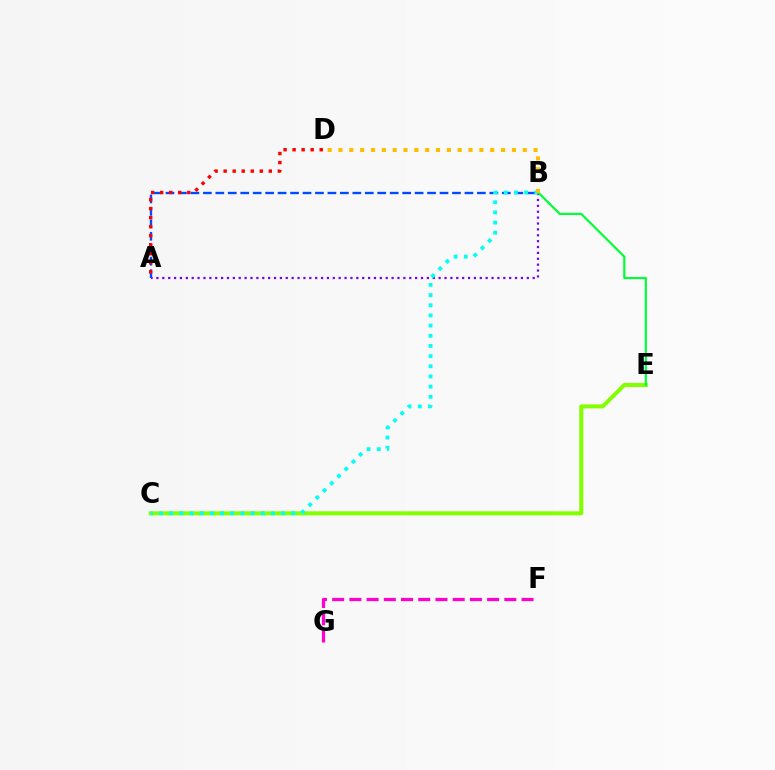{('A', 'B'): [{'color': '#004bff', 'line_style': 'dashed', 'thickness': 1.69}, {'color': '#7200ff', 'line_style': 'dotted', 'thickness': 1.6}], ('A', 'D'): [{'color': '#ff0000', 'line_style': 'dotted', 'thickness': 2.45}], ('C', 'E'): [{'color': '#84ff00', 'line_style': 'solid', 'thickness': 2.91}], ('F', 'G'): [{'color': '#ff00cf', 'line_style': 'dashed', 'thickness': 2.34}], ('B', 'E'): [{'color': '#00ff39', 'line_style': 'solid', 'thickness': 1.57}], ('B', 'C'): [{'color': '#00fff6', 'line_style': 'dotted', 'thickness': 2.76}], ('B', 'D'): [{'color': '#ffbd00', 'line_style': 'dotted', 'thickness': 2.95}]}